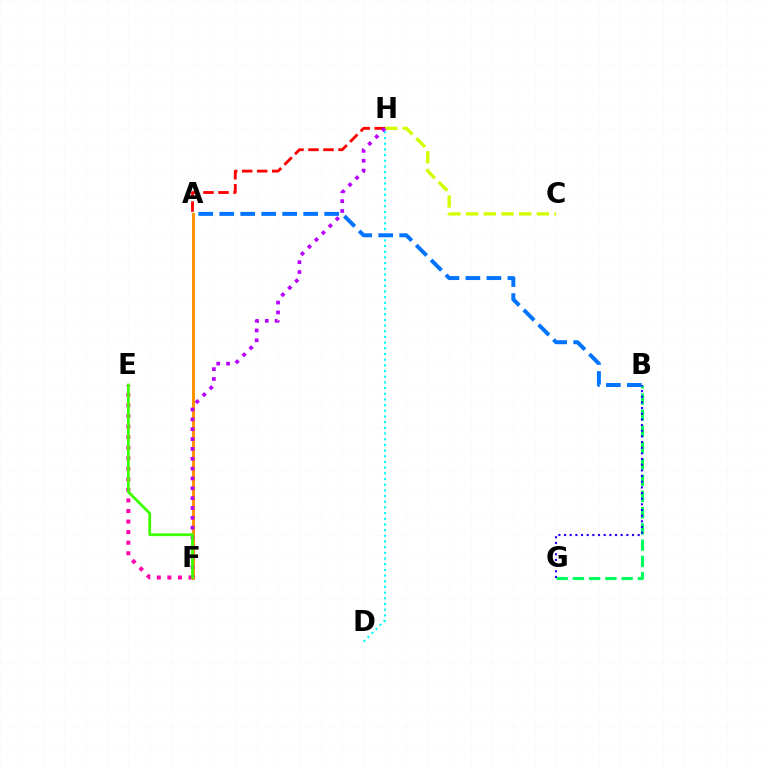{('A', 'F'): [{'color': '#ff9400', 'line_style': 'solid', 'thickness': 2.15}], ('C', 'H'): [{'color': '#d1ff00', 'line_style': 'dashed', 'thickness': 2.4}], ('B', 'G'): [{'color': '#00ff5c', 'line_style': 'dashed', 'thickness': 2.21}, {'color': '#2500ff', 'line_style': 'dotted', 'thickness': 1.54}], ('A', 'H'): [{'color': '#ff0000', 'line_style': 'dashed', 'thickness': 2.04}], ('D', 'H'): [{'color': '#00fff6', 'line_style': 'dotted', 'thickness': 1.54}], ('F', 'H'): [{'color': '#b900ff', 'line_style': 'dotted', 'thickness': 2.68}], ('A', 'B'): [{'color': '#0074ff', 'line_style': 'dashed', 'thickness': 2.85}], ('E', 'F'): [{'color': '#ff00ac', 'line_style': 'dotted', 'thickness': 2.87}, {'color': '#3dff00', 'line_style': 'solid', 'thickness': 2.0}]}